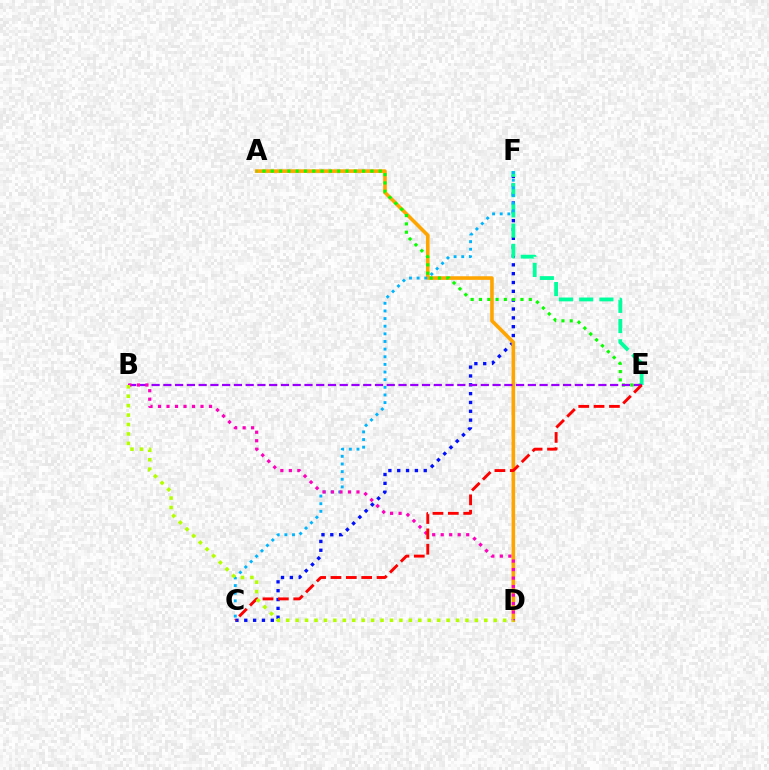{('C', 'F'): [{'color': '#0010ff', 'line_style': 'dotted', 'thickness': 2.4}, {'color': '#00b5ff', 'line_style': 'dotted', 'thickness': 2.08}], ('A', 'D'): [{'color': '#ffa500', 'line_style': 'solid', 'thickness': 2.6}], ('A', 'E'): [{'color': '#08ff00', 'line_style': 'dotted', 'thickness': 2.26}], ('E', 'F'): [{'color': '#00ff9d', 'line_style': 'dashed', 'thickness': 2.75}], ('B', 'E'): [{'color': '#9b00ff', 'line_style': 'dashed', 'thickness': 1.6}], ('B', 'D'): [{'color': '#ff00bd', 'line_style': 'dotted', 'thickness': 2.31}, {'color': '#b3ff00', 'line_style': 'dotted', 'thickness': 2.56}], ('C', 'E'): [{'color': '#ff0000', 'line_style': 'dashed', 'thickness': 2.09}]}